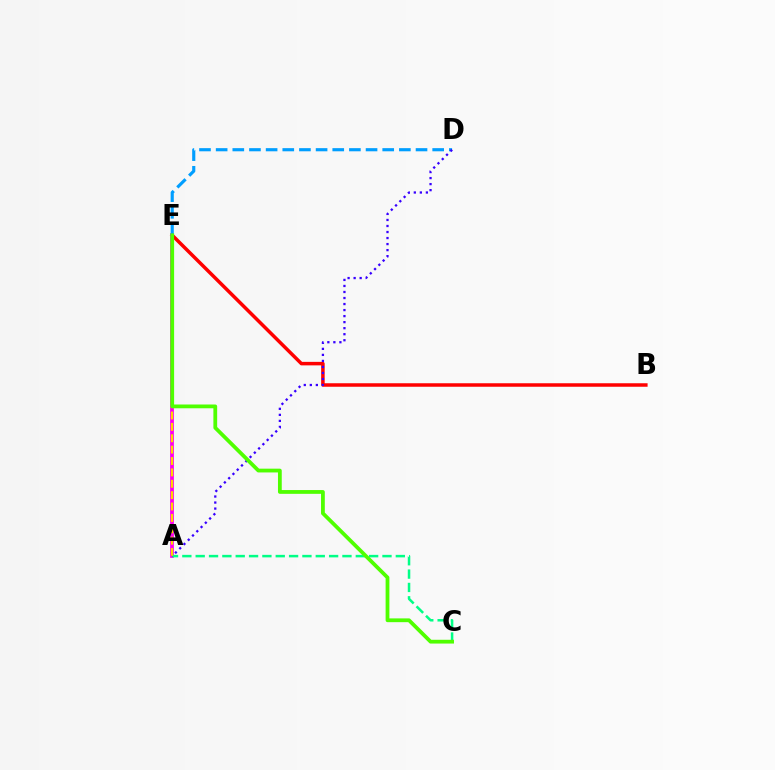{('B', 'E'): [{'color': '#ff0000', 'line_style': 'solid', 'thickness': 2.52}], ('A', 'E'): [{'color': '#ff00ed', 'line_style': 'solid', 'thickness': 2.7}, {'color': '#ffd500', 'line_style': 'dashed', 'thickness': 1.55}], ('A', 'C'): [{'color': '#00ff86', 'line_style': 'dashed', 'thickness': 1.81}], ('D', 'E'): [{'color': '#009eff', 'line_style': 'dashed', 'thickness': 2.26}], ('A', 'D'): [{'color': '#3700ff', 'line_style': 'dotted', 'thickness': 1.64}], ('C', 'E'): [{'color': '#4fff00', 'line_style': 'solid', 'thickness': 2.72}]}